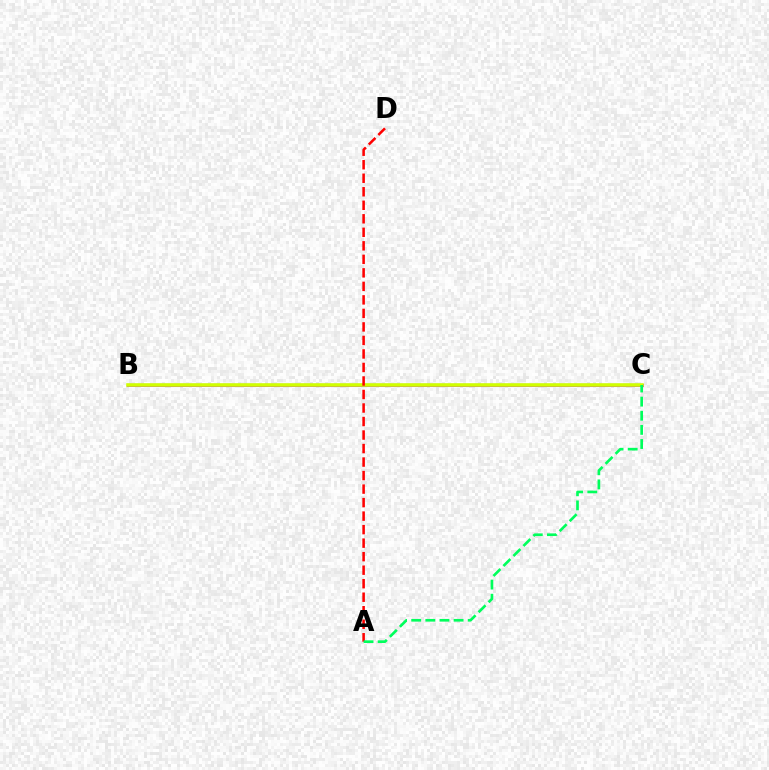{('B', 'C'): [{'color': '#0074ff', 'line_style': 'solid', 'thickness': 1.55}, {'color': '#b900ff', 'line_style': 'solid', 'thickness': 2.18}, {'color': '#d1ff00', 'line_style': 'solid', 'thickness': 2.56}], ('A', 'D'): [{'color': '#ff0000', 'line_style': 'dashed', 'thickness': 1.84}], ('A', 'C'): [{'color': '#00ff5c', 'line_style': 'dashed', 'thickness': 1.92}]}